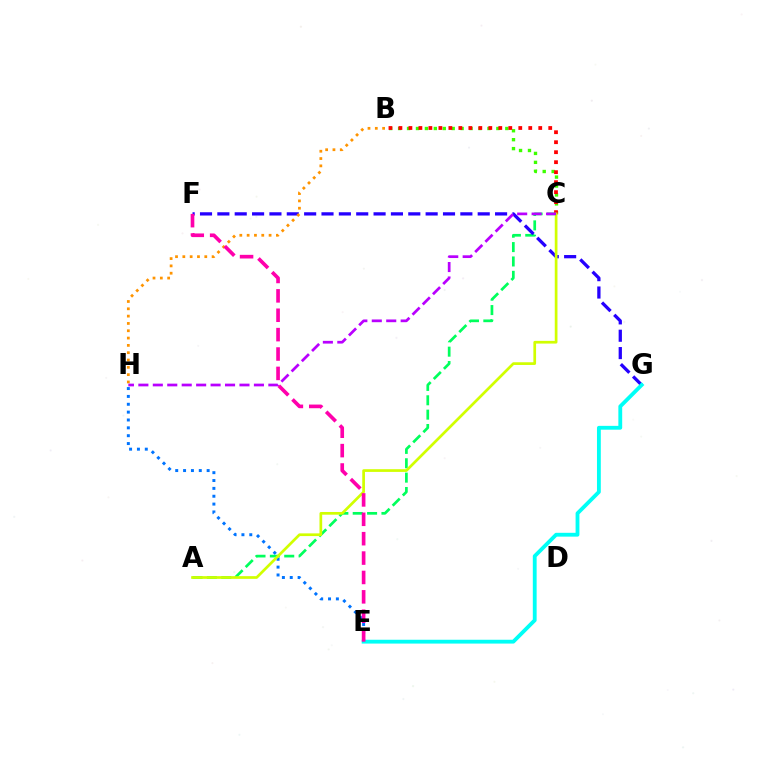{('A', 'C'): [{'color': '#00ff5c', 'line_style': 'dashed', 'thickness': 1.95}, {'color': '#d1ff00', 'line_style': 'solid', 'thickness': 1.95}], ('B', 'C'): [{'color': '#3dff00', 'line_style': 'dotted', 'thickness': 2.43}, {'color': '#ff0000', 'line_style': 'dotted', 'thickness': 2.71}], ('F', 'G'): [{'color': '#2500ff', 'line_style': 'dashed', 'thickness': 2.36}], ('E', 'H'): [{'color': '#0074ff', 'line_style': 'dotted', 'thickness': 2.13}], ('B', 'H'): [{'color': '#ff9400', 'line_style': 'dotted', 'thickness': 1.99}], ('E', 'G'): [{'color': '#00fff6', 'line_style': 'solid', 'thickness': 2.75}], ('C', 'H'): [{'color': '#b900ff', 'line_style': 'dashed', 'thickness': 1.96}], ('E', 'F'): [{'color': '#ff00ac', 'line_style': 'dashed', 'thickness': 2.63}]}